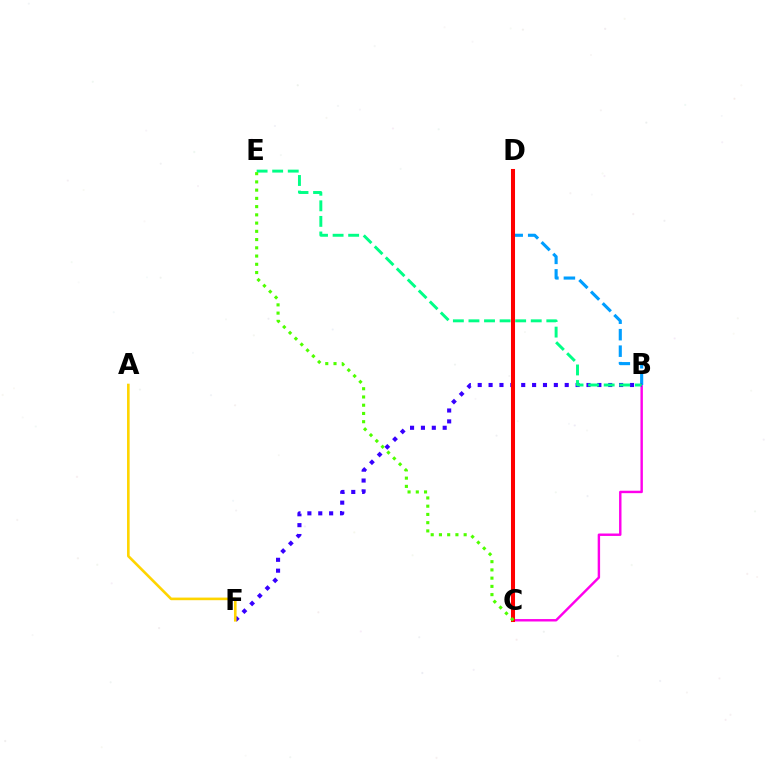{('B', 'C'): [{'color': '#ff00ed', 'line_style': 'solid', 'thickness': 1.75}], ('B', 'D'): [{'color': '#009eff', 'line_style': 'dashed', 'thickness': 2.24}], ('B', 'F'): [{'color': '#3700ff', 'line_style': 'dotted', 'thickness': 2.96}], ('B', 'E'): [{'color': '#00ff86', 'line_style': 'dashed', 'thickness': 2.12}], ('C', 'D'): [{'color': '#ff0000', 'line_style': 'solid', 'thickness': 2.91}], ('A', 'F'): [{'color': '#ffd500', 'line_style': 'solid', 'thickness': 1.89}], ('C', 'E'): [{'color': '#4fff00', 'line_style': 'dotted', 'thickness': 2.24}]}